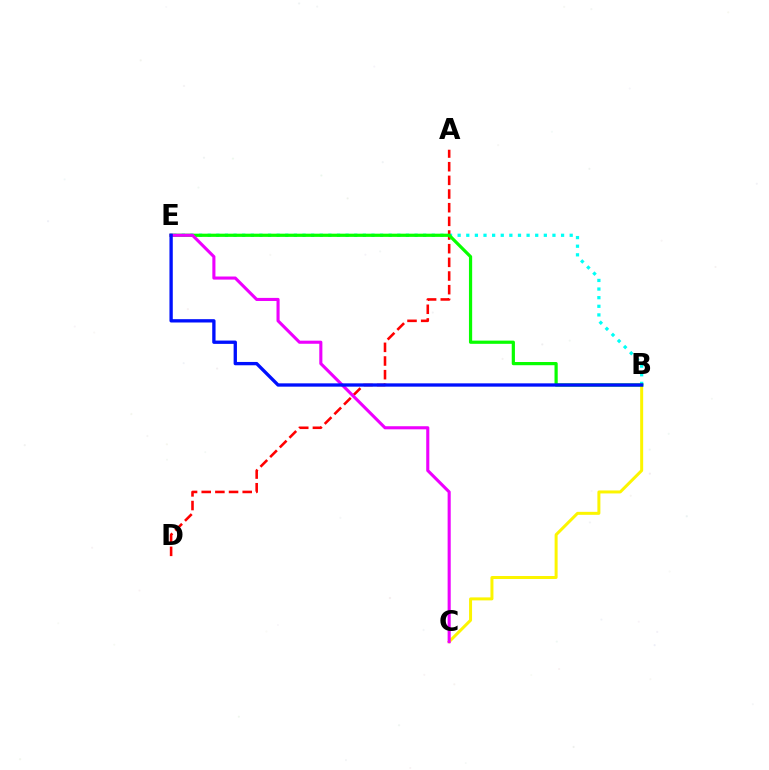{('B', 'C'): [{'color': '#fcf500', 'line_style': 'solid', 'thickness': 2.15}], ('B', 'E'): [{'color': '#00fff6', 'line_style': 'dotted', 'thickness': 2.34}, {'color': '#08ff00', 'line_style': 'solid', 'thickness': 2.31}, {'color': '#0010ff', 'line_style': 'solid', 'thickness': 2.39}], ('A', 'D'): [{'color': '#ff0000', 'line_style': 'dashed', 'thickness': 1.86}], ('C', 'E'): [{'color': '#ee00ff', 'line_style': 'solid', 'thickness': 2.23}]}